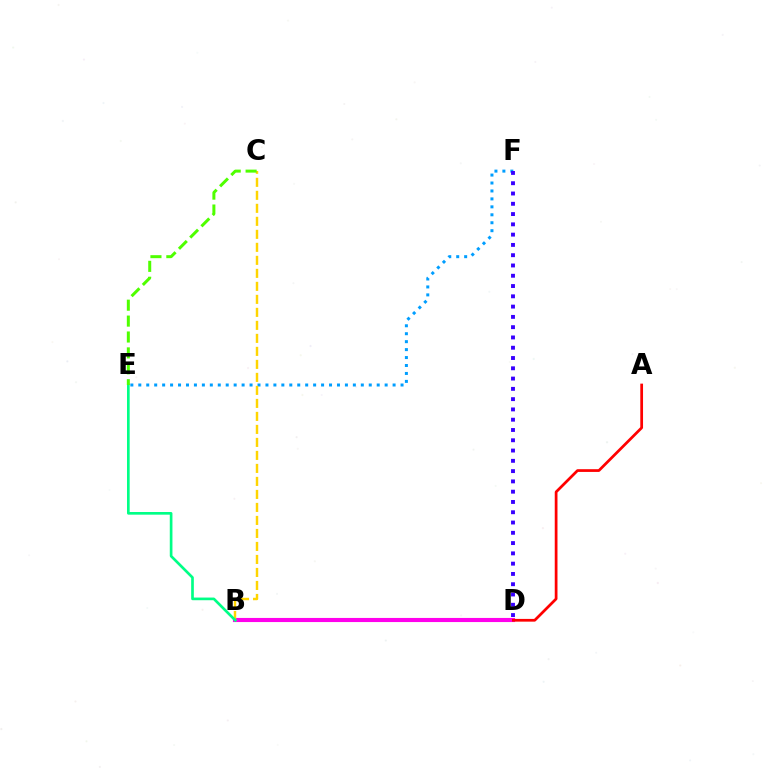{('E', 'F'): [{'color': '#009eff', 'line_style': 'dotted', 'thickness': 2.16}], ('B', 'D'): [{'color': '#ff00ed', 'line_style': 'solid', 'thickness': 2.96}], ('B', 'C'): [{'color': '#ffd500', 'line_style': 'dashed', 'thickness': 1.77}], ('B', 'E'): [{'color': '#00ff86', 'line_style': 'solid', 'thickness': 1.92}], ('A', 'D'): [{'color': '#ff0000', 'line_style': 'solid', 'thickness': 1.97}], ('D', 'F'): [{'color': '#3700ff', 'line_style': 'dotted', 'thickness': 2.79}], ('C', 'E'): [{'color': '#4fff00', 'line_style': 'dashed', 'thickness': 2.16}]}